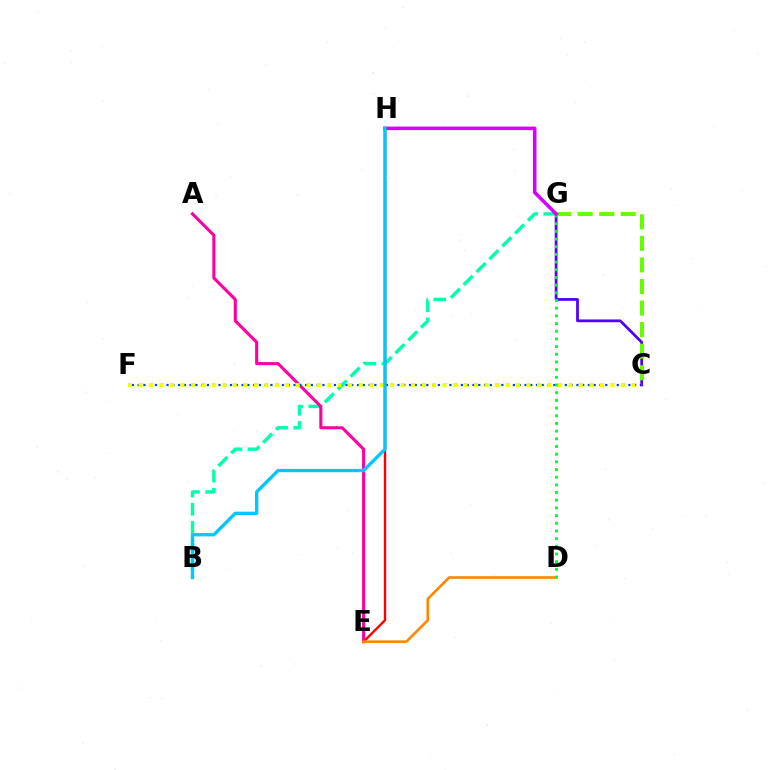{('B', 'G'): [{'color': '#00ffaf', 'line_style': 'dashed', 'thickness': 2.47}], ('A', 'E'): [{'color': '#ff00a0', 'line_style': 'solid', 'thickness': 2.23}], ('C', 'F'): [{'color': '#003fff', 'line_style': 'dotted', 'thickness': 1.57}, {'color': '#eeff00', 'line_style': 'dotted', 'thickness': 2.85}], ('E', 'H'): [{'color': '#ff0000', 'line_style': 'solid', 'thickness': 1.71}], ('C', 'G'): [{'color': '#4f00ff', 'line_style': 'solid', 'thickness': 1.99}, {'color': '#66ff00', 'line_style': 'dashed', 'thickness': 2.93}], ('D', 'E'): [{'color': '#ff8800', 'line_style': 'solid', 'thickness': 1.9}], ('D', 'G'): [{'color': '#00ff27', 'line_style': 'dotted', 'thickness': 2.09}], ('G', 'H'): [{'color': '#d600ff', 'line_style': 'solid', 'thickness': 2.55}], ('B', 'H'): [{'color': '#00c7ff', 'line_style': 'solid', 'thickness': 2.38}]}